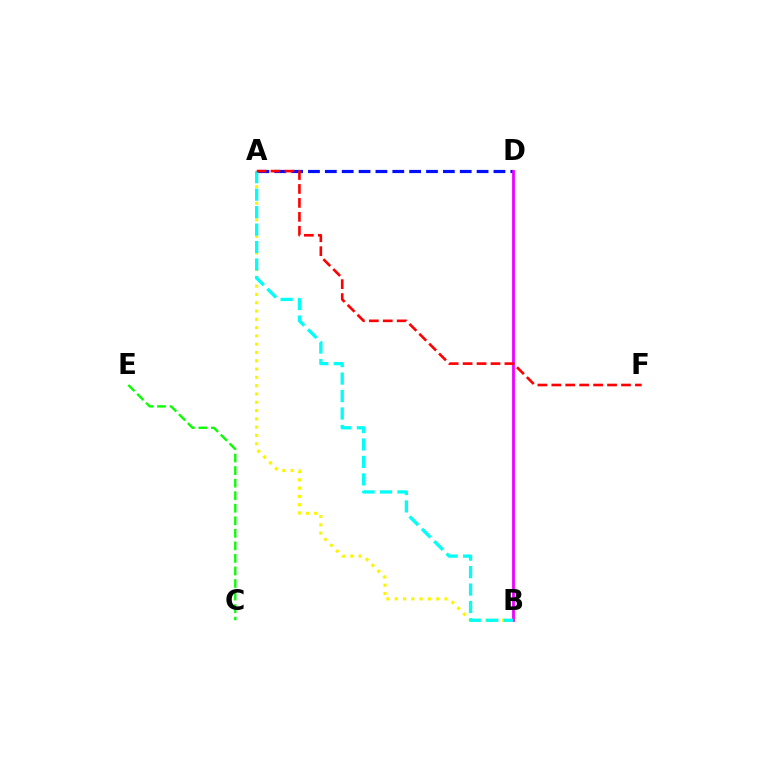{('C', 'E'): [{'color': '#08ff00', 'line_style': 'dashed', 'thickness': 1.7}], ('A', 'D'): [{'color': '#0010ff', 'line_style': 'dashed', 'thickness': 2.29}], ('A', 'B'): [{'color': '#fcf500', 'line_style': 'dotted', 'thickness': 2.25}, {'color': '#00fff6', 'line_style': 'dashed', 'thickness': 2.37}], ('B', 'D'): [{'color': '#ee00ff', 'line_style': 'solid', 'thickness': 2.0}], ('A', 'F'): [{'color': '#ff0000', 'line_style': 'dashed', 'thickness': 1.89}]}